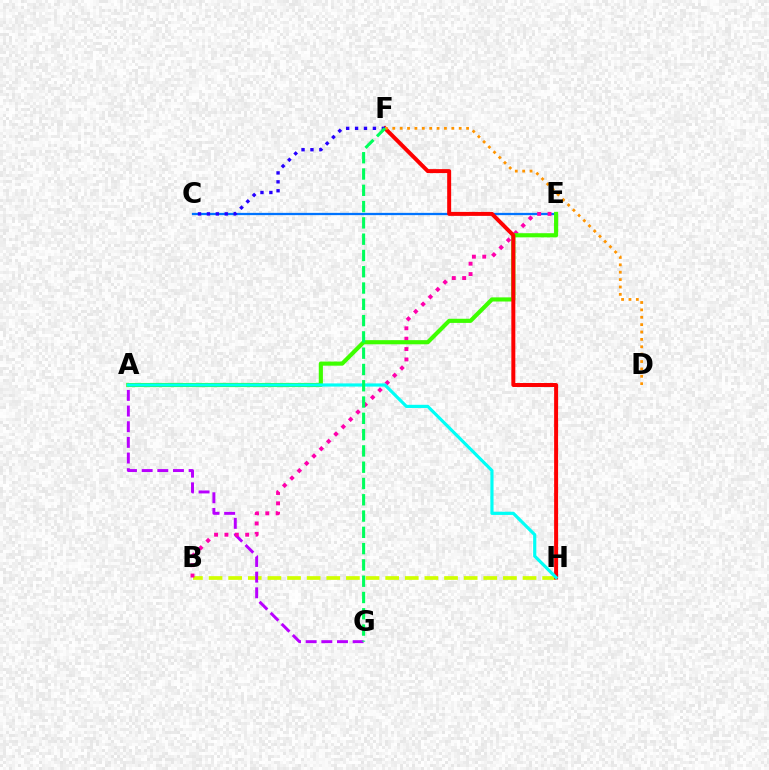{('B', 'H'): [{'color': '#d1ff00', 'line_style': 'dashed', 'thickness': 2.67}], ('A', 'G'): [{'color': '#b900ff', 'line_style': 'dashed', 'thickness': 2.13}], ('C', 'E'): [{'color': '#0074ff', 'line_style': 'solid', 'thickness': 1.64}], ('B', 'E'): [{'color': '#ff00ac', 'line_style': 'dotted', 'thickness': 2.82}], ('A', 'E'): [{'color': '#3dff00', 'line_style': 'solid', 'thickness': 2.98}], ('F', 'H'): [{'color': '#ff0000', 'line_style': 'solid', 'thickness': 2.86}], ('A', 'H'): [{'color': '#00fff6', 'line_style': 'solid', 'thickness': 2.29}], ('D', 'F'): [{'color': '#ff9400', 'line_style': 'dotted', 'thickness': 2.01}], ('C', 'F'): [{'color': '#2500ff', 'line_style': 'dotted', 'thickness': 2.42}], ('F', 'G'): [{'color': '#00ff5c', 'line_style': 'dashed', 'thickness': 2.21}]}